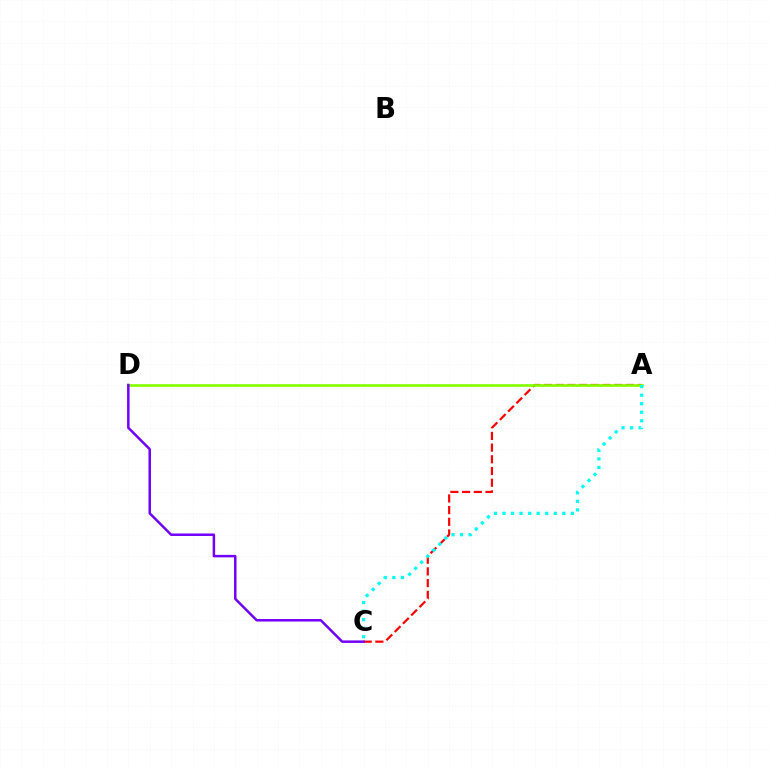{('A', 'C'): [{'color': '#ff0000', 'line_style': 'dashed', 'thickness': 1.59}, {'color': '#00fff6', 'line_style': 'dotted', 'thickness': 2.32}], ('A', 'D'): [{'color': '#84ff00', 'line_style': 'solid', 'thickness': 1.92}], ('C', 'D'): [{'color': '#7200ff', 'line_style': 'solid', 'thickness': 1.8}]}